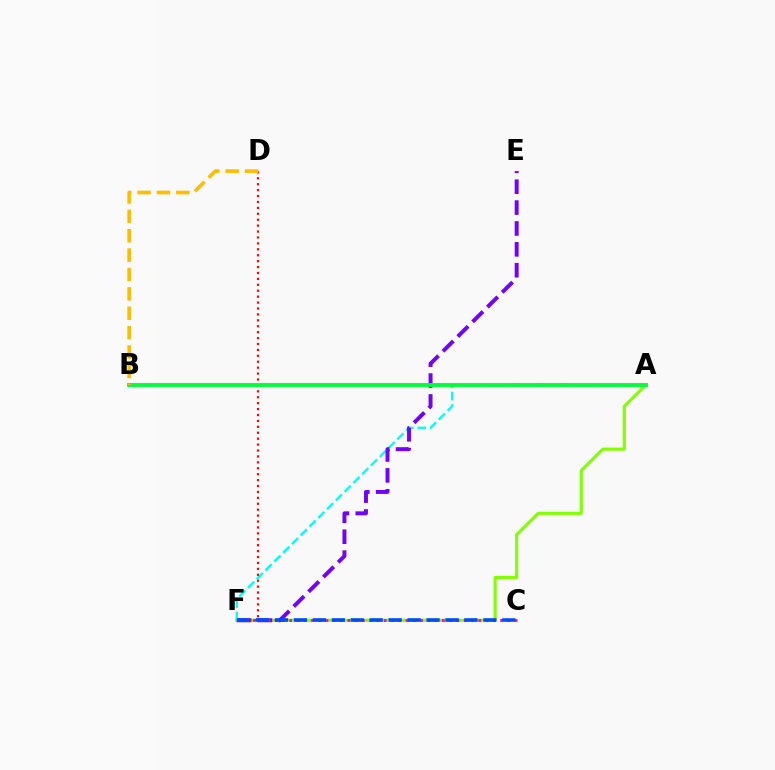{('A', 'F'): [{'color': '#84ff00', 'line_style': 'solid', 'thickness': 2.27}, {'color': '#00fff6', 'line_style': 'dashed', 'thickness': 1.68}], ('E', 'F'): [{'color': '#7200ff', 'line_style': 'dashed', 'thickness': 2.84}], ('D', 'F'): [{'color': '#ff0000', 'line_style': 'dotted', 'thickness': 1.61}], ('C', 'F'): [{'color': '#ff00cf', 'line_style': 'dotted', 'thickness': 1.98}, {'color': '#004bff', 'line_style': 'dashed', 'thickness': 2.57}], ('A', 'B'): [{'color': '#00ff39', 'line_style': 'solid', 'thickness': 2.79}], ('B', 'D'): [{'color': '#ffbd00', 'line_style': 'dashed', 'thickness': 2.63}]}